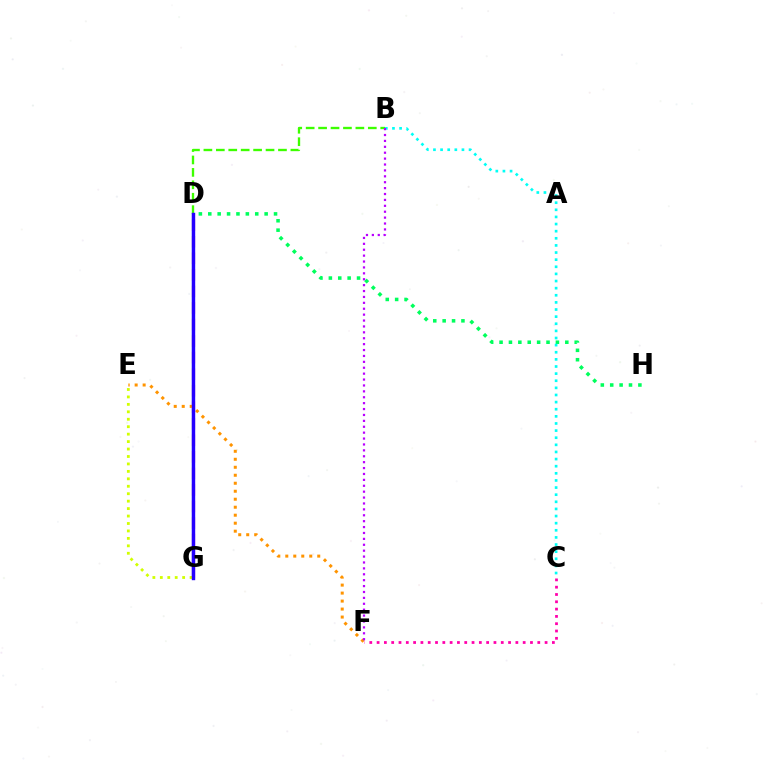{('D', 'G'): [{'color': '#0074ff', 'line_style': 'solid', 'thickness': 1.59}, {'color': '#ff0000', 'line_style': 'dashed', 'thickness': 2.25}, {'color': '#2500ff', 'line_style': 'solid', 'thickness': 2.44}], ('E', 'G'): [{'color': '#d1ff00', 'line_style': 'dotted', 'thickness': 2.02}], ('D', 'H'): [{'color': '#00ff5c', 'line_style': 'dotted', 'thickness': 2.55}], ('B', 'D'): [{'color': '#3dff00', 'line_style': 'dashed', 'thickness': 1.69}], ('C', 'F'): [{'color': '#ff00ac', 'line_style': 'dotted', 'thickness': 1.98}], ('B', 'C'): [{'color': '#00fff6', 'line_style': 'dotted', 'thickness': 1.94}], ('E', 'F'): [{'color': '#ff9400', 'line_style': 'dotted', 'thickness': 2.17}], ('B', 'F'): [{'color': '#b900ff', 'line_style': 'dotted', 'thickness': 1.6}]}